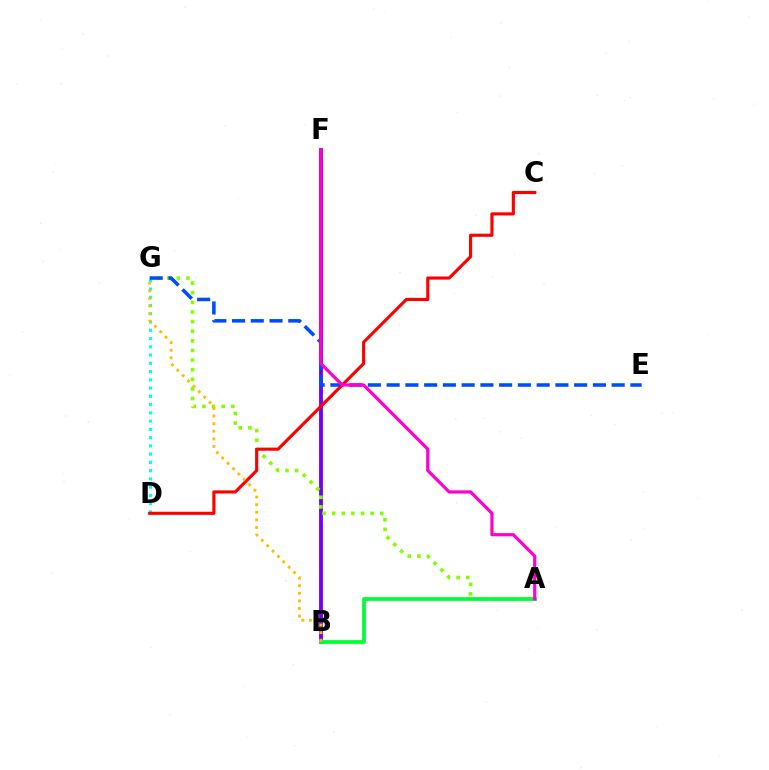{('B', 'F'): [{'color': '#7200ff', 'line_style': 'solid', 'thickness': 2.77}], ('A', 'G'): [{'color': '#84ff00', 'line_style': 'dotted', 'thickness': 2.61}], ('D', 'G'): [{'color': '#00fff6', 'line_style': 'dotted', 'thickness': 2.24}], ('A', 'B'): [{'color': '#00ff39', 'line_style': 'solid', 'thickness': 2.72}], ('E', 'G'): [{'color': '#004bff', 'line_style': 'dashed', 'thickness': 2.55}], ('C', 'D'): [{'color': '#ff0000', 'line_style': 'solid', 'thickness': 2.25}], ('A', 'F'): [{'color': '#ff00cf', 'line_style': 'solid', 'thickness': 2.31}], ('B', 'G'): [{'color': '#ffbd00', 'line_style': 'dotted', 'thickness': 2.06}]}